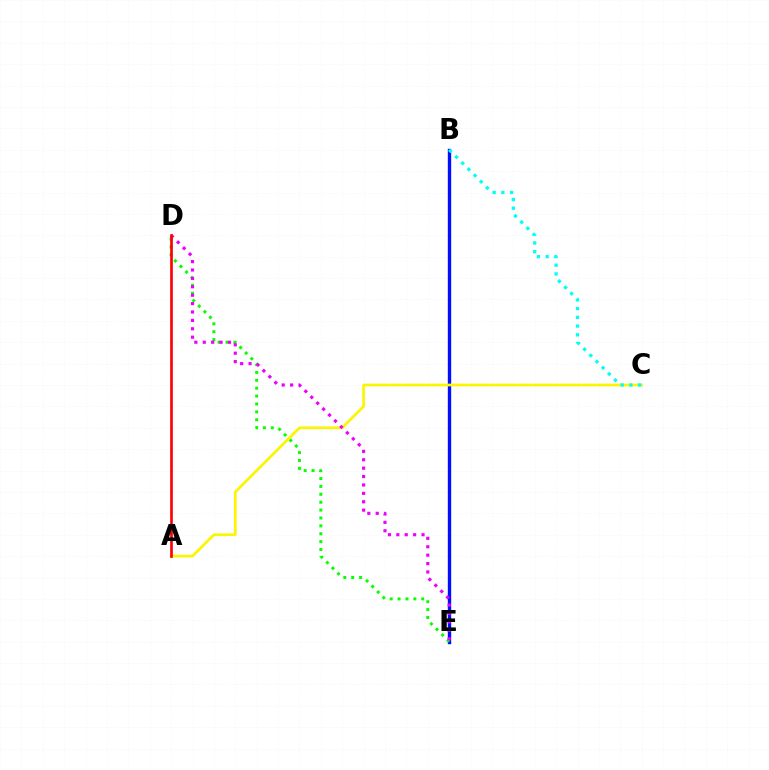{('B', 'E'): [{'color': '#0010ff', 'line_style': 'solid', 'thickness': 2.42}], ('D', 'E'): [{'color': '#08ff00', 'line_style': 'dotted', 'thickness': 2.14}, {'color': '#ee00ff', 'line_style': 'dotted', 'thickness': 2.28}], ('A', 'C'): [{'color': '#fcf500', 'line_style': 'solid', 'thickness': 1.94}], ('A', 'D'): [{'color': '#ff0000', 'line_style': 'solid', 'thickness': 1.92}], ('B', 'C'): [{'color': '#00fff6', 'line_style': 'dotted', 'thickness': 2.37}]}